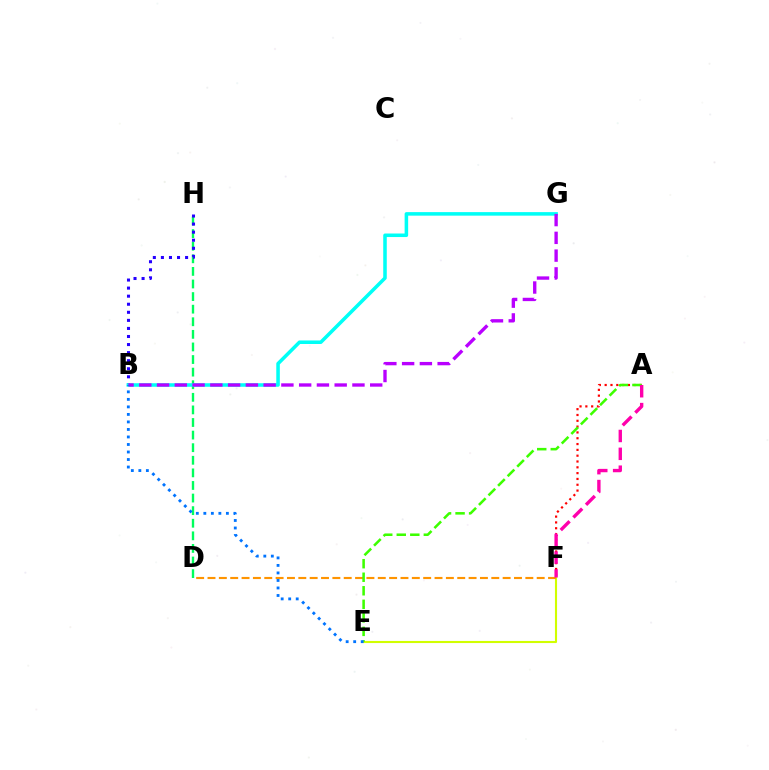{('D', 'H'): [{'color': '#00ff5c', 'line_style': 'dashed', 'thickness': 1.71}], ('E', 'F'): [{'color': '#d1ff00', 'line_style': 'solid', 'thickness': 1.52}], ('A', 'F'): [{'color': '#ff0000', 'line_style': 'dotted', 'thickness': 1.58}, {'color': '#ff00ac', 'line_style': 'dashed', 'thickness': 2.43}], ('D', 'F'): [{'color': '#ff9400', 'line_style': 'dashed', 'thickness': 1.54}], ('A', 'E'): [{'color': '#3dff00', 'line_style': 'dashed', 'thickness': 1.84}], ('B', 'H'): [{'color': '#2500ff', 'line_style': 'dotted', 'thickness': 2.19}], ('B', 'G'): [{'color': '#00fff6', 'line_style': 'solid', 'thickness': 2.55}, {'color': '#b900ff', 'line_style': 'dashed', 'thickness': 2.41}], ('B', 'E'): [{'color': '#0074ff', 'line_style': 'dotted', 'thickness': 2.04}]}